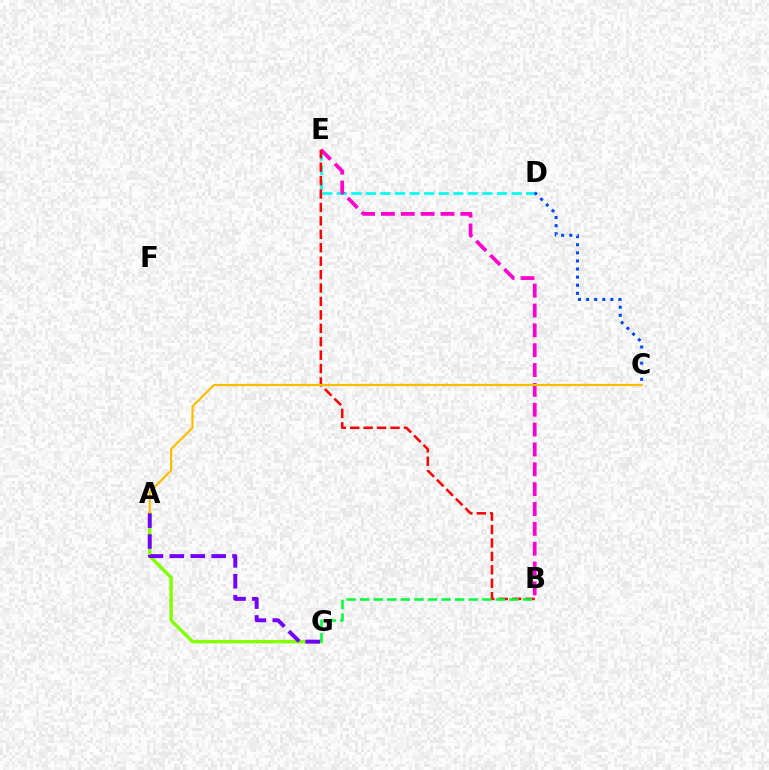{('D', 'E'): [{'color': '#00fff6', 'line_style': 'dashed', 'thickness': 1.98}], ('A', 'G'): [{'color': '#84ff00', 'line_style': 'solid', 'thickness': 2.47}, {'color': '#7200ff', 'line_style': 'dashed', 'thickness': 2.84}], ('B', 'E'): [{'color': '#ff00cf', 'line_style': 'dashed', 'thickness': 2.7}, {'color': '#ff0000', 'line_style': 'dashed', 'thickness': 1.82}], ('A', 'C'): [{'color': '#ffbd00', 'line_style': 'solid', 'thickness': 1.61}], ('C', 'D'): [{'color': '#004bff', 'line_style': 'dotted', 'thickness': 2.2}], ('B', 'G'): [{'color': '#00ff39', 'line_style': 'dashed', 'thickness': 1.84}]}